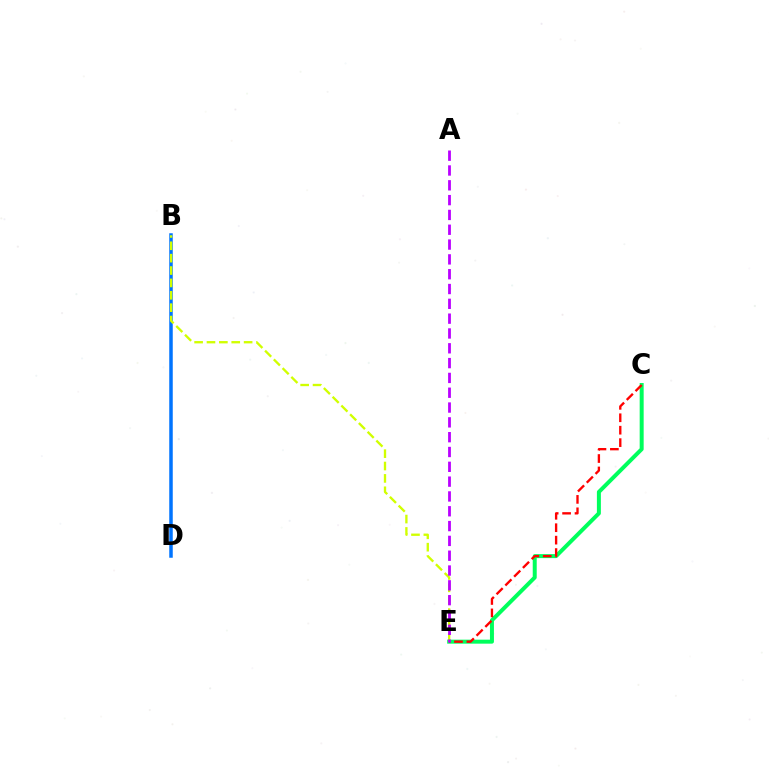{('B', 'D'): [{'color': '#0074ff', 'line_style': 'solid', 'thickness': 2.52}], ('C', 'E'): [{'color': '#00ff5c', 'line_style': 'solid', 'thickness': 2.87}, {'color': '#ff0000', 'line_style': 'dashed', 'thickness': 1.69}], ('B', 'E'): [{'color': '#d1ff00', 'line_style': 'dashed', 'thickness': 1.68}], ('A', 'E'): [{'color': '#b900ff', 'line_style': 'dashed', 'thickness': 2.01}]}